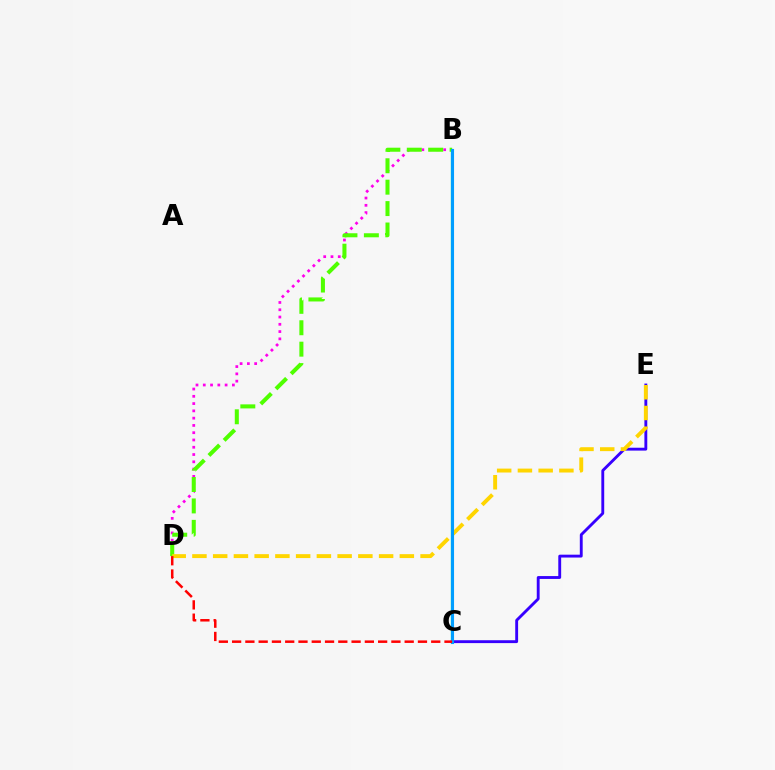{('B', 'D'): [{'color': '#ff00ed', 'line_style': 'dotted', 'thickness': 1.98}, {'color': '#4fff00', 'line_style': 'dashed', 'thickness': 2.91}], ('B', 'C'): [{'color': '#00ff86', 'line_style': 'solid', 'thickness': 1.63}, {'color': '#009eff', 'line_style': 'solid', 'thickness': 2.23}], ('C', 'E'): [{'color': '#3700ff', 'line_style': 'solid', 'thickness': 2.07}], ('D', 'E'): [{'color': '#ffd500', 'line_style': 'dashed', 'thickness': 2.82}], ('C', 'D'): [{'color': '#ff0000', 'line_style': 'dashed', 'thickness': 1.8}]}